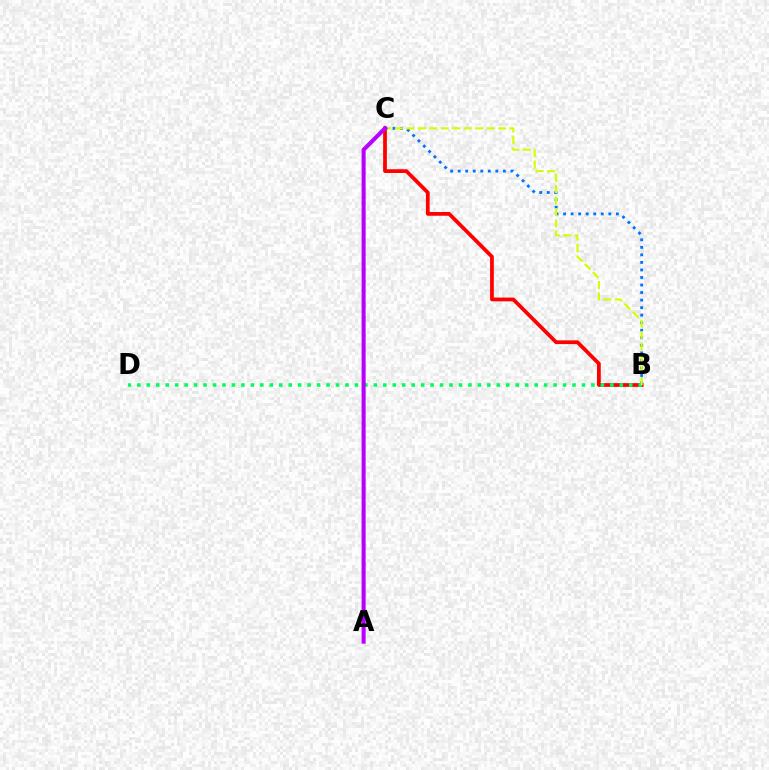{('B', 'C'): [{'color': '#ff0000', 'line_style': 'solid', 'thickness': 2.7}, {'color': '#0074ff', 'line_style': 'dotted', 'thickness': 2.05}, {'color': '#d1ff00', 'line_style': 'dashed', 'thickness': 1.56}], ('B', 'D'): [{'color': '#00ff5c', 'line_style': 'dotted', 'thickness': 2.57}], ('A', 'C'): [{'color': '#b900ff', 'line_style': 'solid', 'thickness': 2.92}]}